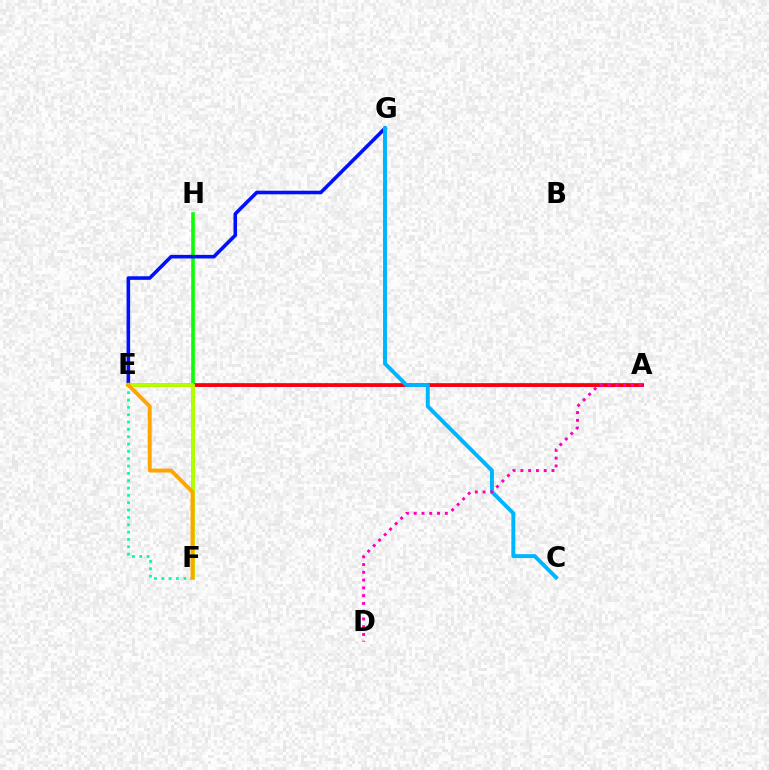{('A', 'E'): [{'color': '#9b00ff', 'line_style': 'solid', 'thickness': 1.97}, {'color': '#ff0000', 'line_style': 'solid', 'thickness': 2.65}], ('F', 'H'): [{'color': '#08ff00', 'line_style': 'solid', 'thickness': 2.58}], ('E', 'F'): [{'color': '#00ff9d', 'line_style': 'dotted', 'thickness': 1.99}, {'color': '#b3ff00', 'line_style': 'solid', 'thickness': 2.81}, {'color': '#ffa500', 'line_style': 'solid', 'thickness': 2.81}], ('E', 'G'): [{'color': '#0010ff', 'line_style': 'solid', 'thickness': 2.58}], ('C', 'G'): [{'color': '#00b5ff', 'line_style': 'solid', 'thickness': 2.83}], ('A', 'D'): [{'color': '#ff00bd', 'line_style': 'dotted', 'thickness': 2.11}]}